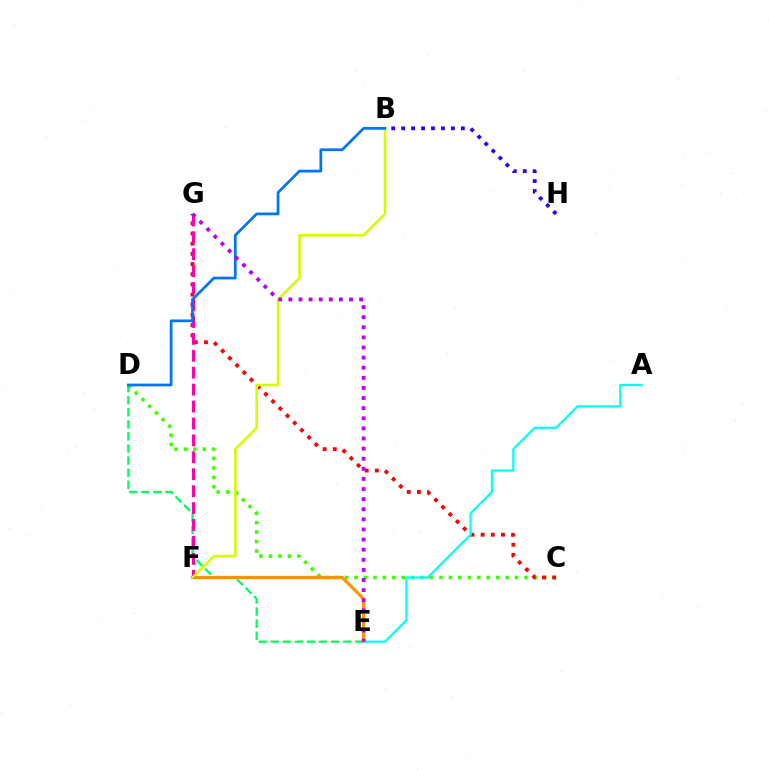{('C', 'D'): [{'color': '#3dff00', 'line_style': 'dotted', 'thickness': 2.57}], ('C', 'G'): [{'color': '#ff0000', 'line_style': 'dotted', 'thickness': 2.77}], ('D', 'E'): [{'color': '#00ff5c', 'line_style': 'dashed', 'thickness': 1.64}], ('E', 'F'): [{'color': '#ff9400', 'line_style': 'solid', 'thickness': 2.35}], ('F', 'G'): [{'color': '#ff00ac', 'line_style': 'dashed', 'thickness': 2.3}], ('B', 'H'): [{'color': '#2500ff', 'line_style': 'dotted', 'thickness': 2.7}], ('B', 'F'): [{'color': '#d1ff00', 'line_style': 'solid', 'thickness': 1.86}], ('A', 'E'): [{'color': '#00fff6', 'line_style': 'solid', 'thickness': 1.61}], ('B', 'D'): [{'color': '#0074ff', 'line_style': 'solid', 'thickness': 1.97}], ('E', 'G'): [{'color': '#b900ff', 'line_style': 'dotted', 'thickness': 2.75}]}